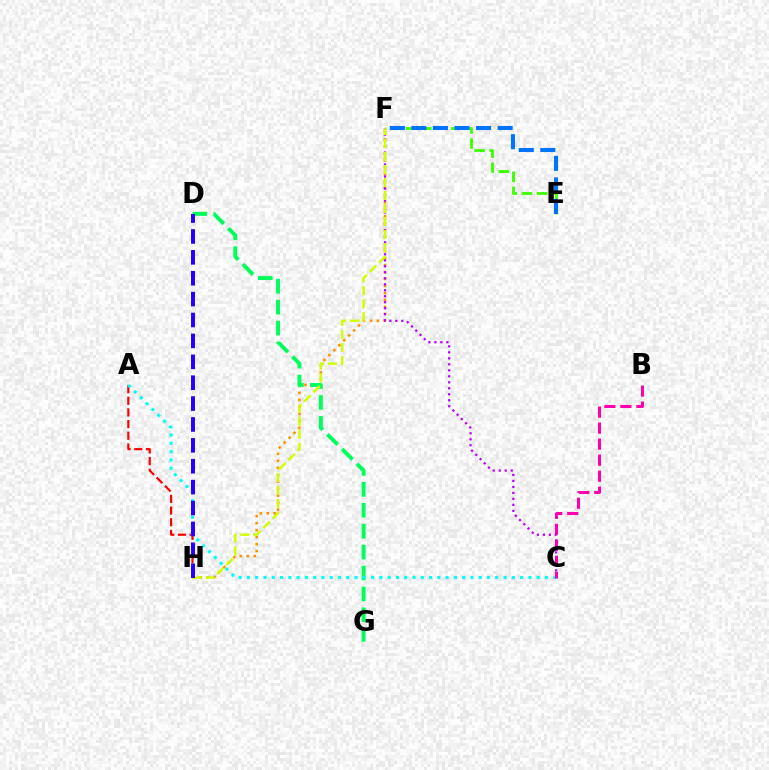{('A', 'H'): [{'color': '#ff0000', 'line_style': 'dashed', 'thickness': 1.59}], ('F', 'H'): [{'color': '#ff9400', 'line_style': 'dotted', 'thickness': 1.9}, {'color': '#d1ff00', 'line_style': 'dashed', 'thickness': 1.77}], ('E', 'F'): [{'color': '#3dff00', 'line_style': 'dashed', 'thickness': 2.05}, {'color': '#0074ff', 'line_style': 'dashed', 'thickness': 2.93}], ('D', 'G'): [{'color': '#00ff5c', 'line_style': 'dashed', 'thickness': 2.84}], ('C', 'F'): [{'color': '#b900ff', 'line_style': 'dotted', 'thickness': 1.63}], ('A', 'C'): [{'color': '#00fff6', 'line_style': 'dotted', 'thickness': 2.25}], ('D', 'H'): [{'color': '#2500ff', 'line_style': 'dashed', 'thickness': 2.84}], ('B', 'C'): [{'color': '#ff00ac', 'line_style': 'dashed', 'thickness': 2.18}]}